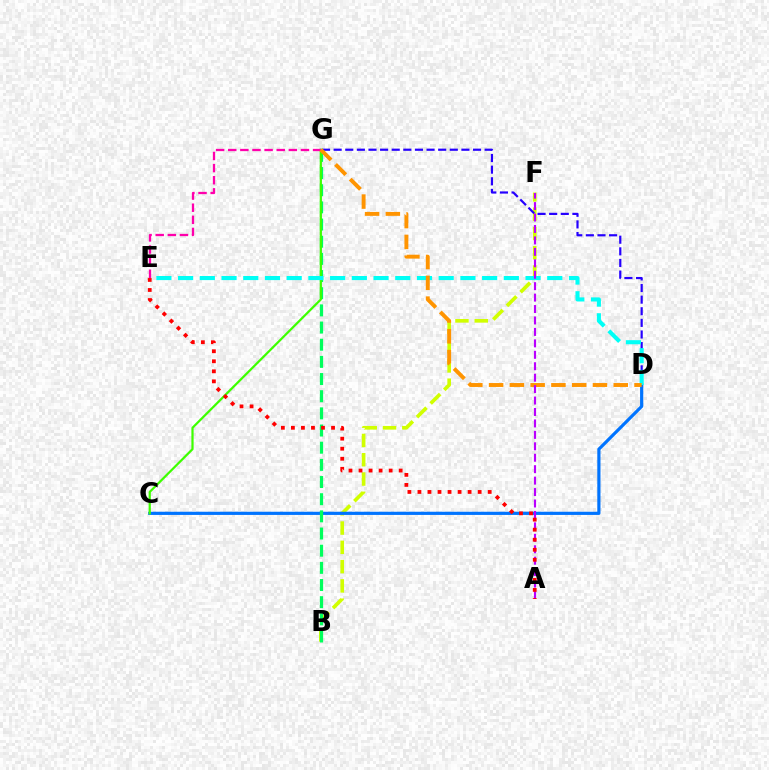{('B', 'F'): [{'color': '#d1ff00', 'line_style': 'dashed', 'thickness': 2.62}], ('C', 'D'): [{'color': '#0074ff', 'line_style': 'solid', 'thickness': 2.29}], ('B', 'G'): [{'color': '#00ff5c', 'line_style': 'dashed', 'thickness': 2.33}], ('C', 'G'): [{'color': '#3dff00', 'line_style': 'solid', 'thickness': 1.6}], ('D', 'G'): [{'color': '#2500ff', 'line_style': 'dashed', 'thickness': 1.58}, {'color': '#ff9400', 'line_style': 'dashed', 'thickness': 2.82}], ('D', 'E'): [{'color': '#00fff6', 'line_style': 'dashed', 'thickness': 2.95}], ('E', 'G'): [{'color': '#ff00ac', 'line_style': 'dashed', 'thickness': 1.65}], ('A', 'F'): [{'color': '#b900ff', 'line_style': 'dashed', 'thickness': 1.55}], ('A', 'E'): [{'color': '#ff0000', 'line_style': 'dotted', 'thickness': 2.73}]}